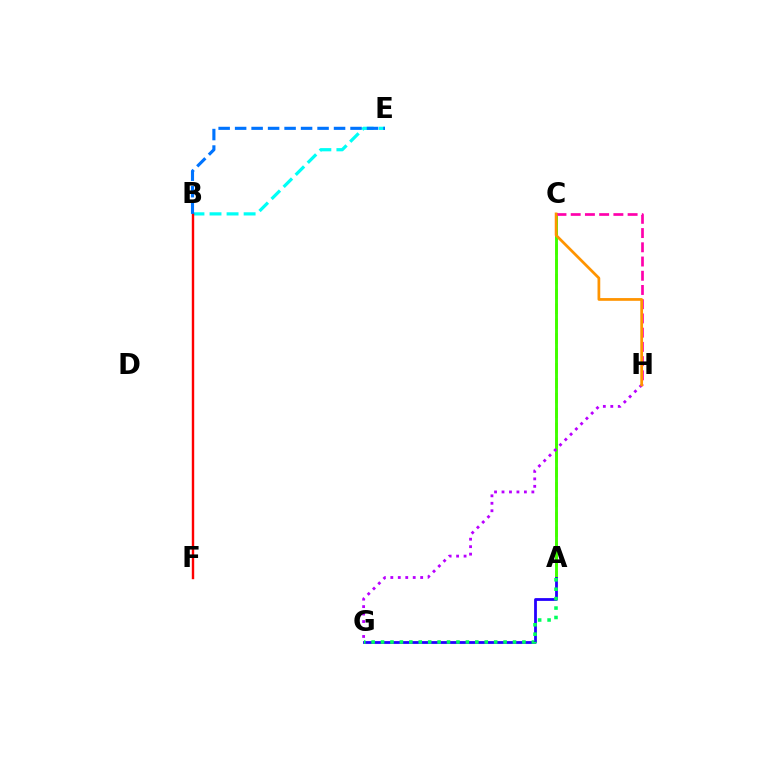{('B', 'E'): [{'color': '#00fff6', 'line_style': 'dashed', 'thickness': 2.32}, {'color': '#0074ff', 'line_style': 'dashed', 'thickness': 2.24}], ('A', 'C'): [{'color': '#d1ff00', 'line_style': 'dashed', 'thickness': 2.02}, {'color': '#3dff00', 'line_style': 'solid', 'thickness': 2.07}], ('B', 'F'): [{'color': '#ff0000', 'line_style': 'solid', 'thickness': 1.73}], ('A', 'G'): [{'color': '#2500ff', 'line_style': 'solid', 'thickness': 2.01}, {'color': '#00ff5c', 'line_style': 'dotted', 'thickness': 2.56}], ('C', 'H'): [{'color': '#ff00ac', 'line_style': 'dashed', 'thickness': 1.93}, {'color': '#ff9400', 'line_style': 'solid', 'thickness': 1.97}], ('G', 'H'): [{'color': '#b900ff', 'line_style': 'dotted', 'thickness': 2.03}]}